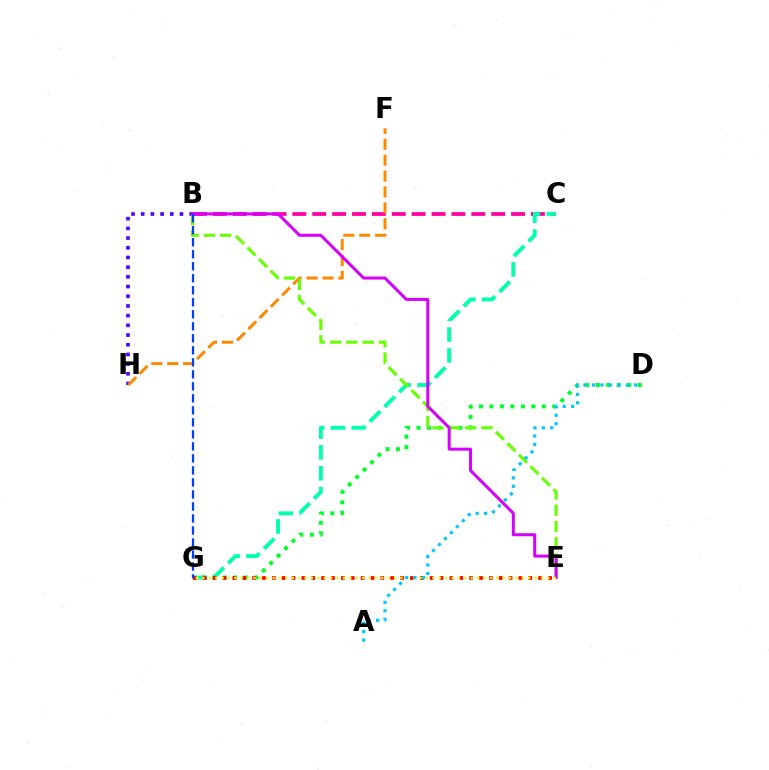{('B', 'C'): [{'color': '#ff00a0', 'line_style': 'dashed', 'thickness': 2.7}], ('C', 'G'): [{'color': '#00ffaf', 'line_style': 'dashed', 'thickness': 2.83}], ('B', 'H'): [{'color': '#4f00ff', 'line_style': 'dotted', 'thickness': 2.63}], ('D', 'G'): [{'color': '#00ff27', 'line_style': 'dotted', 'thickness': 2.85}], ('E', 'G'): [{'color': '#ff0000', 'line_style': 'dotted', 'thickness': 2.68}, {'color': '#eeff00', 'line_style': 'dotted', 'thickness': 1.74}], ('F', 'H'): [{'color': '#ff8800', 'line_style': 'dashed', 'thickness': 2.16}], ('B', 'E'): [{'color': '#66ff00', 'line_style': 'dashed', 'thickness': 2.21}, {'color': '#d600ff', 'line_style': 'solid', 'thickness': 2.16}], ('B', 'G'): [{'color': '#003fff', 'line_style': 'dashed', 'thickness': 1.63}], ('A', 'D'): [{'color': '#00c7ff', 'line_style': 'dotted', 'thickness': 2.29}]}